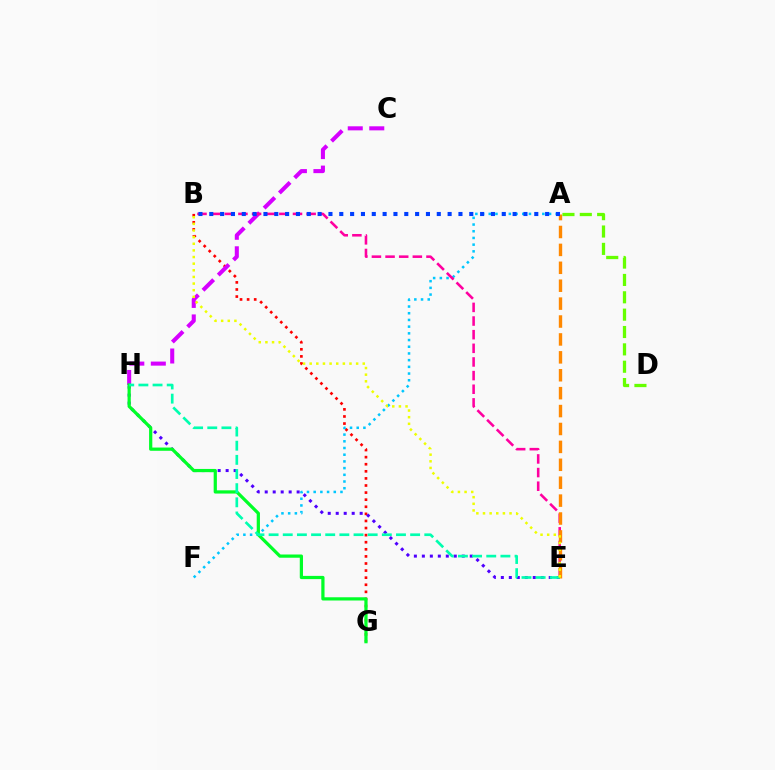{('B', 'G'): [{'color': '#ff0000', 'line_style': 'dotted', 'thickness': 1.93}], ('E', 'H'): [{'color': '#4f00ff', 'line_style': 'dotted', 'thickness': 2.17}, {'color': '#00ffaf', 'line_style': 'dashed', 'thickness': 1.92}], ('A', 'F'): [{'color': '#00c7ff', 'line_style': 'dotted', 'thickness': 1.82}], ('C', 'H'): [{'color': '#d600ff', 'line_style': 'dashed', 'thickness': 2.92}], ('G', 'H'): [{'color': '#00ff27', 'line_style': 'solid', 'thickness': 2.32}], ('B', 'E'): [{'color': '#ff00a0', 'line_style': 'dashed', 'thickness': 1.85}, {'color': '#eeff00', 'line_style': 'dotted', 'thickness': 1.8}], ('A', 'E'): [{'color': '#ff8800', 'line_style': 'dashed', 'thickness': 2.43}], ('A', 'B'): [{'color': '#003fff', 'line_style': 'dotted', 'thickness': 2.94}], ('A', 'D'): [{'color': '#66ff00', 'line_style': 'dashed', 'thickness': 2.36}]}